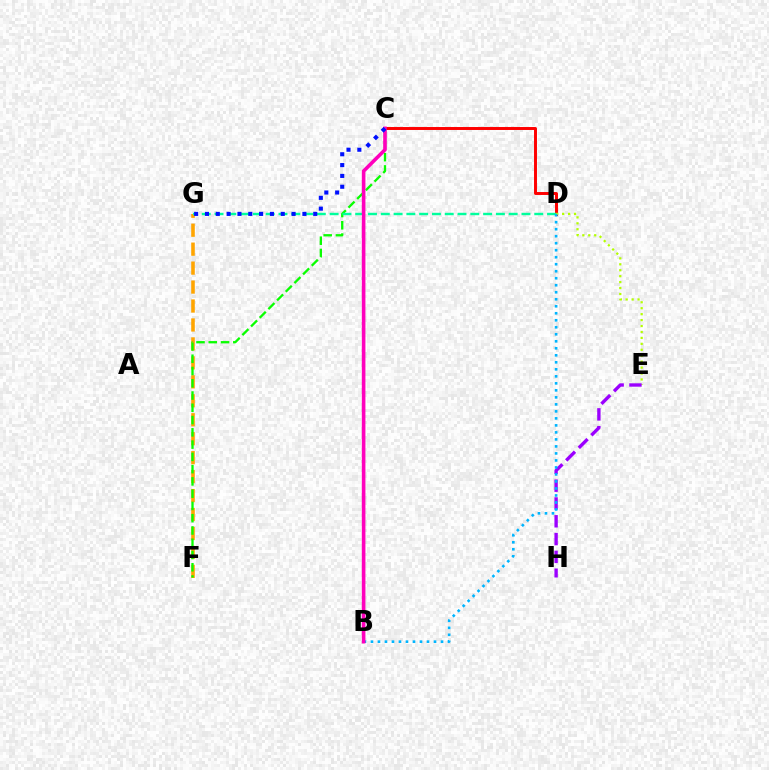{('C', 'D'): [{'color': '#ff0000', 'line_style': 'solid', 'thickness': 2.13}], ('D', 'E'): [{'color': '#b3ff00', 'line_style': 'dotted', 'thickness': 1.61}], ('F', 'G'): [{'color': '#ffa500', 'line_style': 'dashed', 'thickness': 2.57}], ('C', 'F'): [{'color': '#08ff00', 'line_style': 'dashed', 'thickness': 1.67}], ('E', 'H'): [{'color': '#9b00ff', 'line_style': 'dashed', 'thickness': 2.42}], ('D', 'G'): [{'color': '#00ff9d', 'line_style': 'dashed', 'thickness': 1.74}], ('B', 'D'): [{'color': '#00b5ff', 'line_style': 'dotted', 'thickness': 1.9}], ('B', 'C'): [{'color': '#ff00bd', 'line_style': 'solid', 'thickness': 2.6}], ('C', 'G'): [{'color': '#0010ff', 'line_style': 'dotted', 'thickness': 2.94}]}